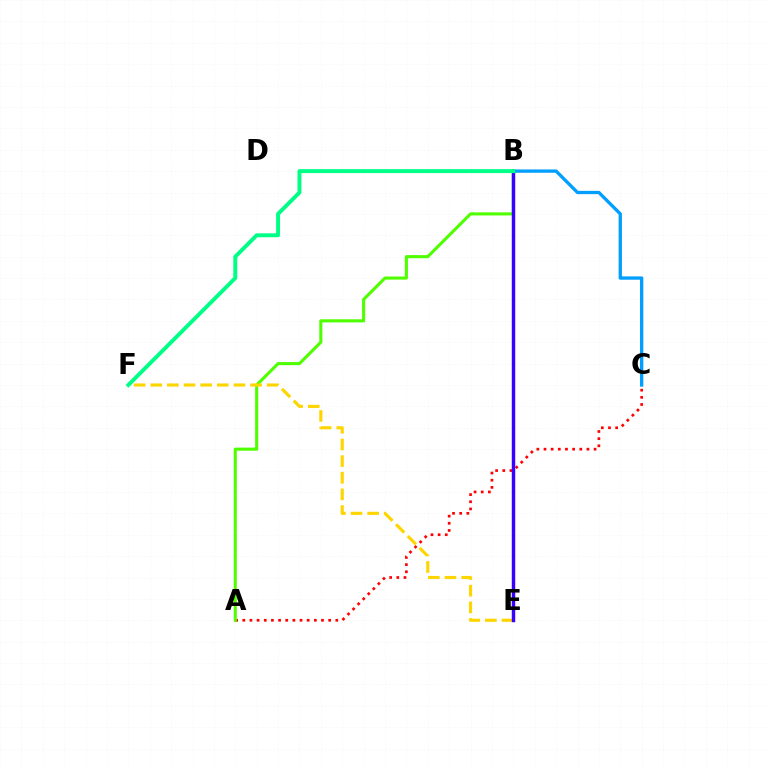{('A', 'C'): [{'color': '#ff0000', 'line_style': 'dotted', 'thickness': 1.94}], ('B', 'E'): [{'color': '#ff00ed', 'line_style': 'solid', 'thickness': 1.82}, {'color': '#3700ff', 'line_style': 'solid', 'thickness': 2.48}], ('B', 'C'): [{'color': '#009eff', 'line_style': 'solid', 'thickness': 2.38}], ('A', 'B'): [{'color': '#4fff00', 'line_style': 'solid', 'thickness': 2.22}], ('E', 'F'): [{'color': '#ffd500', 'line_style': 'dashed', 'thickness': 2.26}], ('B', 'F'): [{'color': '#00ff86', 'line_style': 'solid', 'thickness': 2.83}]}